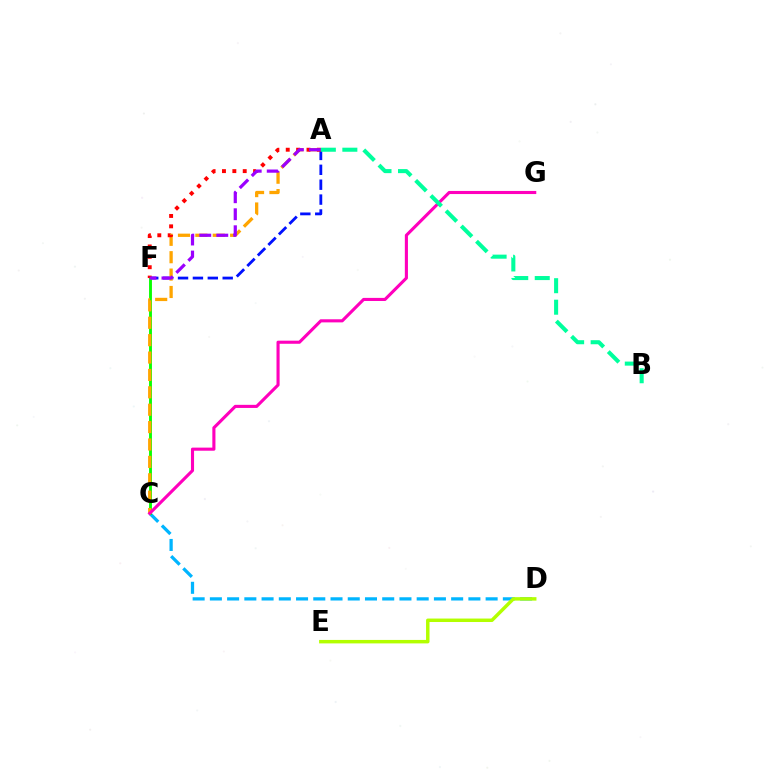{('C', 'D'): [{'color': '#00b5ff', 'line_style': 'dashed', 'thickness': 2.34}], ('A', 'F'): [{'color': '#0010ff', 'line_style': 'dashed', 'thickness': 2.02}, {'color': '#ff0000', 'line_style': 'dotted', 'thickness': 2.82}, {'color': '#9b00ff', 'line_style': 'dashed', 'thickness': 2.31}], ('C', 'F'): [{'color': '#08ff00', 'line_style': 'solid', 'thickness': 2.07}], ('A', 'C'): [{'color': '#ffa500', 'line_style': 'dashed', 'thickness': 2.36}], ('D', 'E'): [{'color': '#b3ff00', 'line_style': 'solid', 'thickness': 2.5}], ('C', 'G'): [{'color': '#ff00bd', 'line_style': 'solid', 'thickness': 2.23}], ('A', 'B'): [{'color': '#00ff9d', 'line_style': 'dashed', 'thickness': 2.92}]}